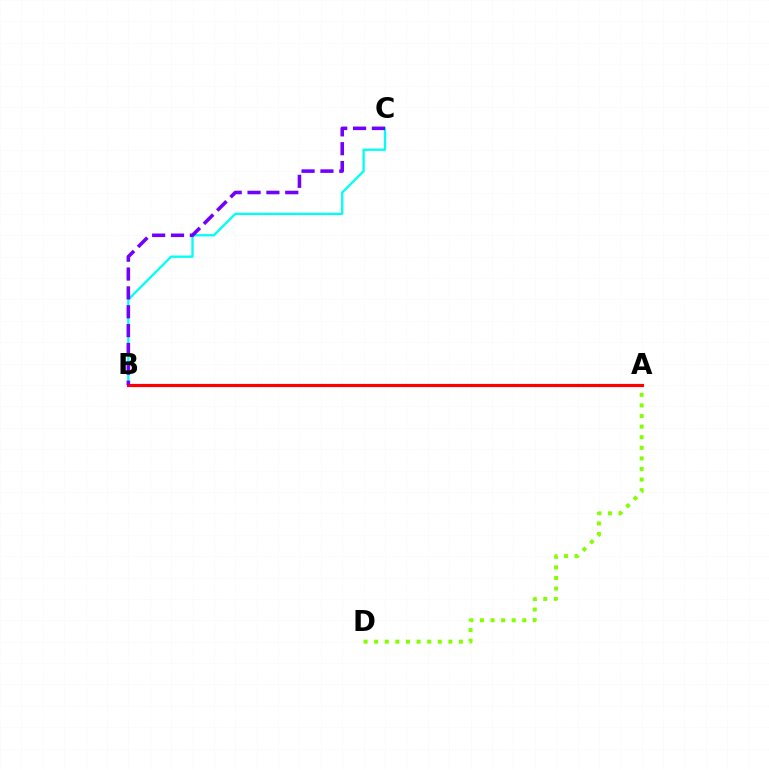{('A', 'D'): [{'color': '#84ff00', 'line_style': 'dotted', 'thickness': 2.88}], ('B', 'C'): [{'color': '#00fff6', 'line_style': 'solid', 'thickness': 1.67}, {'color': '#7200ff', 'line_style': 'dashed', 'thickness': 2.56}], ('A', 'B'): [{'color': '#ff0000', 'line_style': 'solid', 'thickness': 2.29}]}